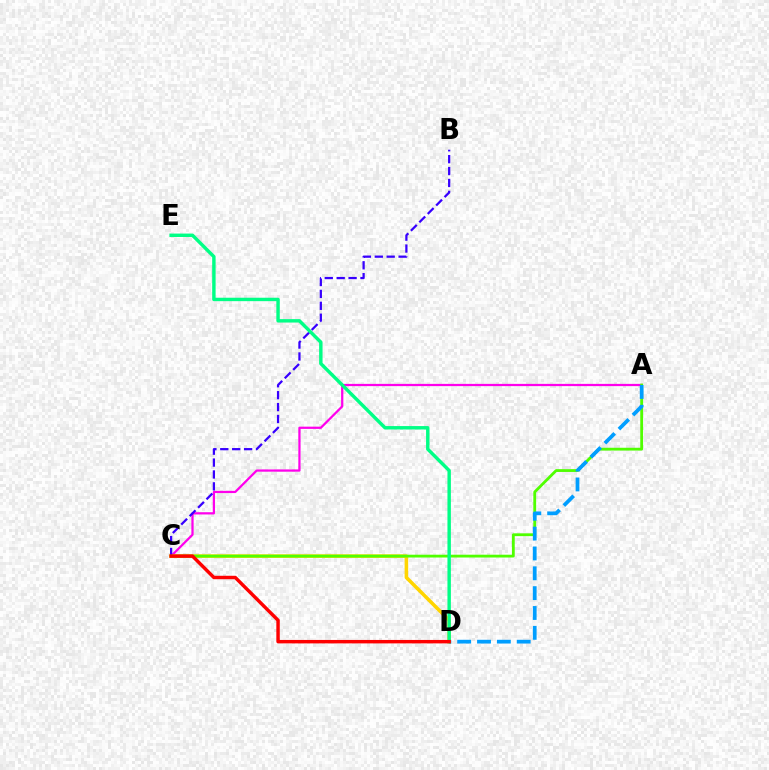{('A', 'C'): [{'color': '#ff00ed', 'line_style': 'solid', 'thickness': 1.62}, {'color': '#4fff00', 'line_style': 'solid', 'thickness': 2.02}], ('C', 'D'): [{'color': '#ffd500', 'line_style': 'solid', 'thickness': 2.56}, {'color': '#ff0000', 'line_style': 'solid', 'thickness': 2.48}], ('B', 'C'): [{'color': '#3700ff', 'line_style': 'dashed', 'thickness': 1.62}], ('A', 'D'): [{'color': '#009eff', 'line_style': 'dashed', 'thickness': 2.7}], ('D', 'E'): [{'color': '#00ff86', 'line_style': 'solid', 'thickness': 2.46}]}